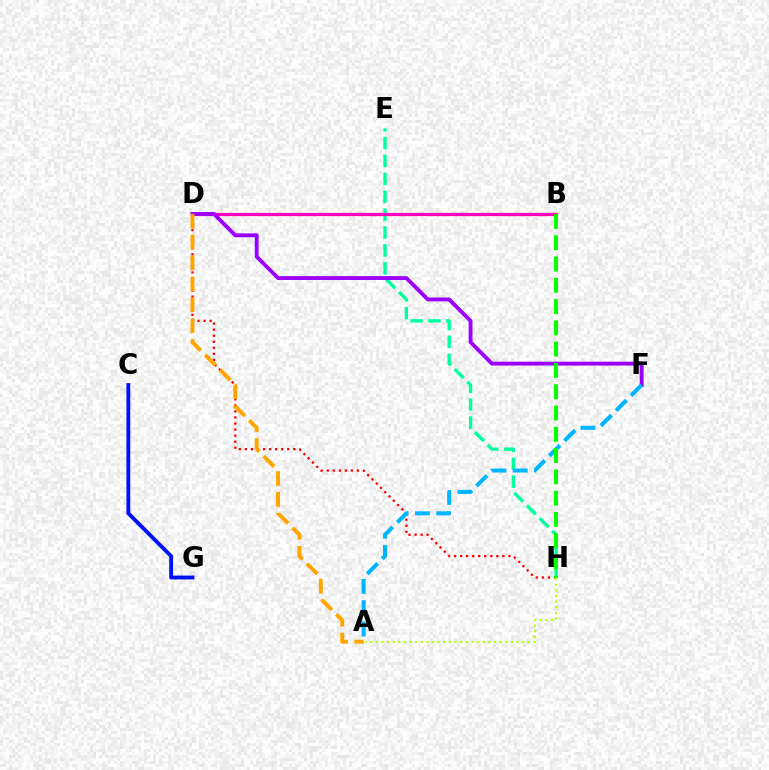{('C', 'G'): [{'color': '#0010ff', 'line_style': 'solid', 'thickness': 2.75}], ('E', 'H'): [{'color': '#00ff9d', 'line_style': 'dashed', 'thickness': 2.43}], ('D', 'H'): [{'color': '#ff0000', 'line_style': 'dotted', 'thickness': 1.64}], ('B', 'D'): [{'color': '#ff00bd', 'line_style': 'solid', 'thickness': 2.33}], ('A', 'H'): [{'color': '#b3ff00', 'line_style': 'dotted', 'thickness': 1.53}], ('D', 'F'): [{'color': '#9b00ff', 'line_style': 'solid', 'thickness': 2.78}], ('A', 'F'): [{'color': '#00b5ff', 'line_style': 'dashed', 'thickness': 2.9}], ('B', 'H'): [{'color': '#08ff00', 'line_style': 'dashed', 'thickness': 2.89}], ('A', 'D'): [{'color': '#ffa500', 'line_style': 'dashed', 'thickness': 2.84}]}